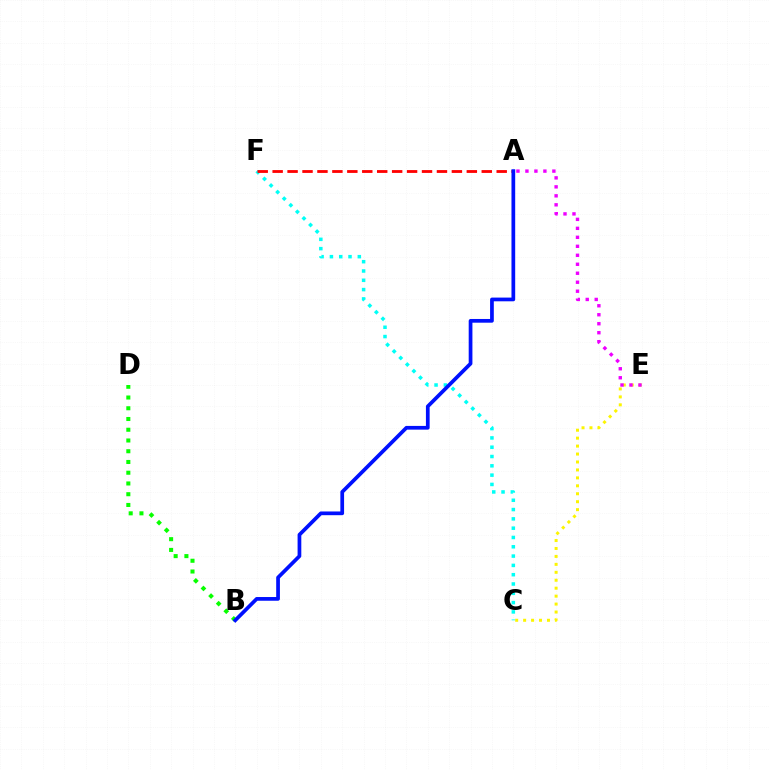{('C', 'E'): [{'color': '#fcf500', 'line_style': 'dotted', 'thickness': 2.16}], ('C', 'F'): [{'color': '#00fff6', 'line_style': 'dotted', 'thickness': 2.53}], ('B', 'D'): [{'color': '#08ff00', 'line_style': 'dotted', 'thickness': 2.92}], ('A', 'F'): [{'color': '#ff0000', 'line_style': 'dashed', 'thickness': 2.03}], ('A', 'B'): [{'color': '#0010ff', 'line_style': 'solid', 'thickness': 2.68}], ('A', 'E'): [{'color': '#ee00ff', 'line_style': 'dotted', 'thickness': 2.44}]}